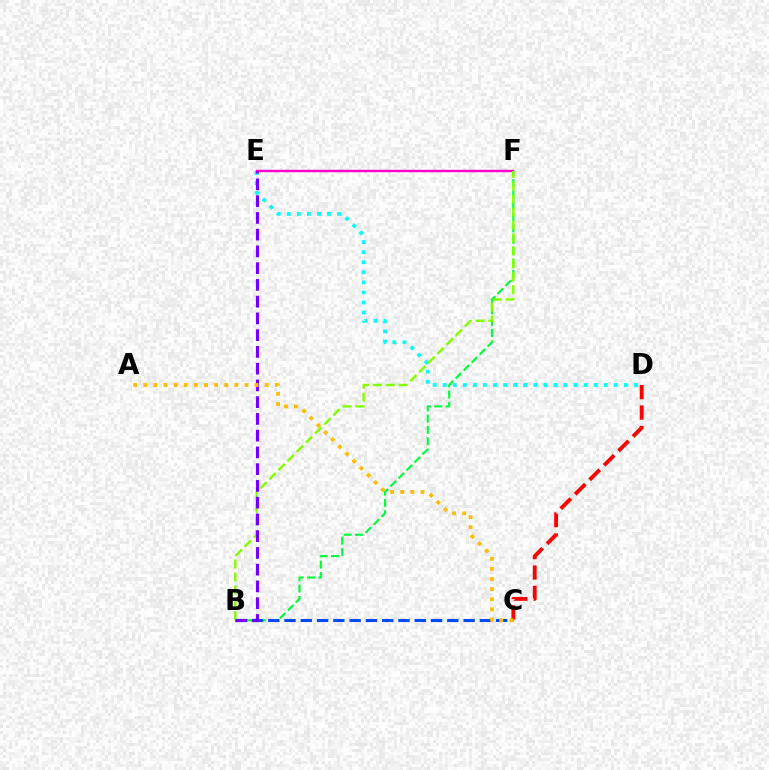{('D', 'E'): [{'color': '#00fff6', 'line_style': 'dotted', 'thickness': 2.73}], ('B', 'F'): [{'color': '#00ff39', 'line_style': 'dashed', 'thickness': 1.54}, {'color': '#84ff00', 'line_style': 'dashed', 'thickness': 1.76}], ('E', 'F'): [{'color': '#ff00cf', 'line_style': 'solid', 'thickness': 1.74}], ('B', 'C'): [{'color': '#004bff', 'line_style': 'dashed', 'thickness': 2.21}], ('B', 'E'): [{'color': '#7200ff', 'line_style': 'dashed', 'thickness': 2.28}], ('C', 'D'): [{'color': '#ff0000', 'line_style': 'dashed', 'thickness': 2.77}], ('A', 'C'): [{'color': '#ffbd00', 'line_style': 'dotted', 'thickness': 2.75}]}